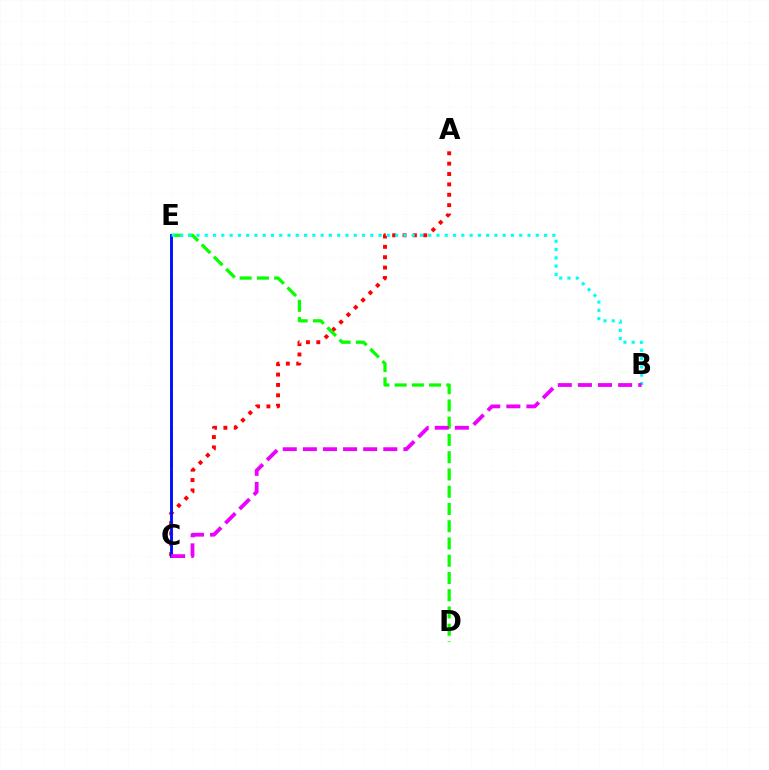{('A', 'C'): [{'color': '#ff0000', 'line_style': 'dotted', 'thickness': 2.82}], ('C', 'E'): [{'color': '#fcf500', 'line_style': 'dashed', 'thickness': 2.03}, {'color': '#0010ff', 'line_style': 'solid', 'thickness': 2.08}], ('D', 'E'): [{'color': '#08ff00', 'line_style': 'dashed', 'thickness': 2.34}], ('B', 'E'): [{'color': '#00fff6', 'line_style': 'dotted', 'thickness': 2.25}], ('B', 'C'): [{'color': '#ee00ff', 'line_style': 'dashed', 'thickness': 2.73}]}